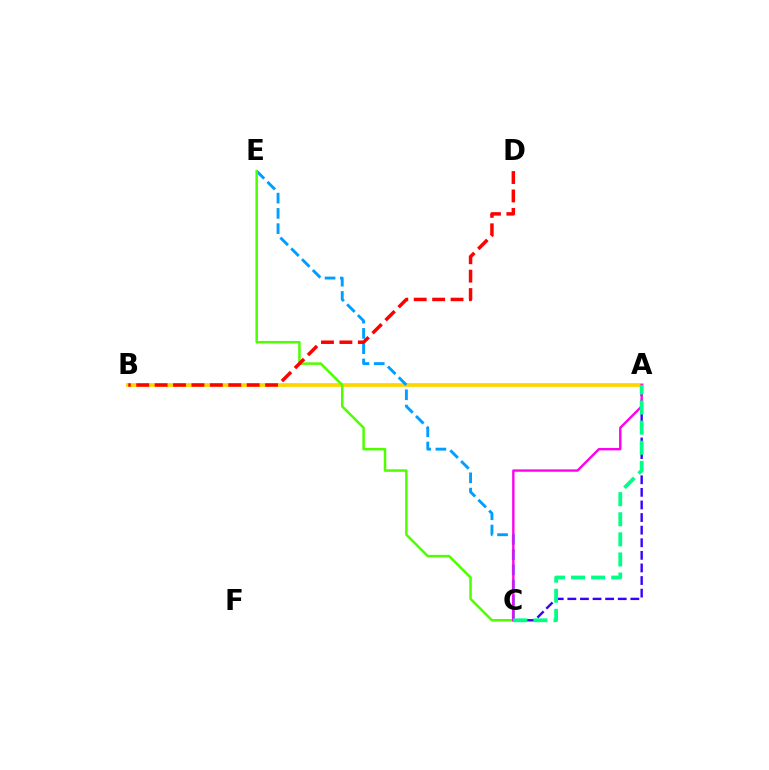{('A', 'B'): [{'color': '#ffd500', 'line_style': 'solid', 'thickness': 2.7}], ('A', 'C'): [{'color': '#3700ff', 'line_style': 'dashed', 'thickness': 1.71}, {'color': '#ff00ed', 'line_style': 'solid', 'thickness': 1.71}, {'color': '#00ff86', 'line_style': 'dashed', 'thickness': 2.73}], ('C', 'E'): [{'color': '#009eff', 'line_style': 'dashed', 'thickness': 2.07}, {'color': '#4fff00', 'line_style': 'solid', 'thickness': 1.81}], ('B', 'D'): [{'color': '#ff0000', 'line_style': 'dashed', 'thickness': 2.5}]}